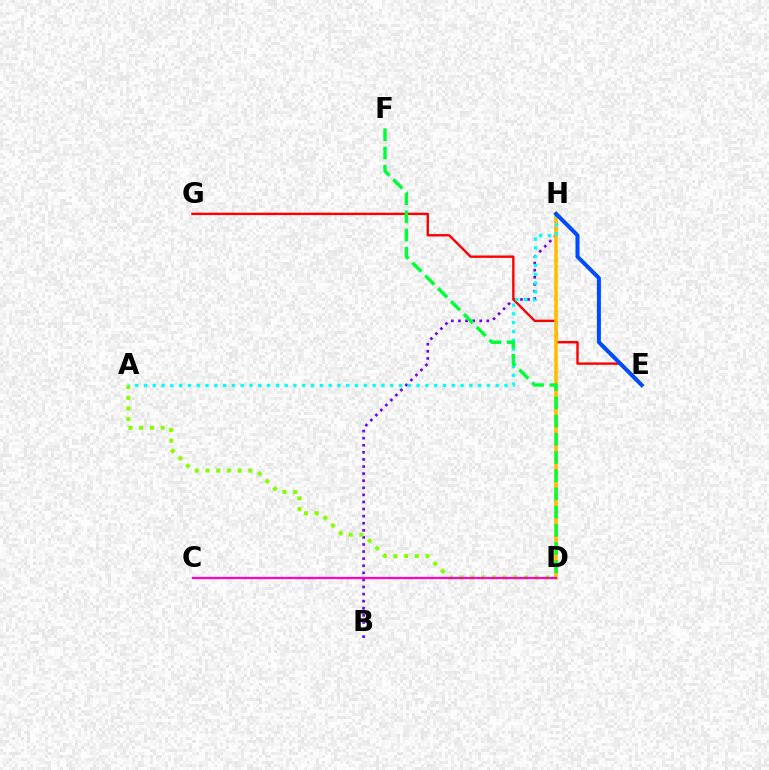{('B', 'H'): [{'color': '#7200ff', 'line_style': 'dotted', 'thickness': 1.93}], ('E', 'G'): [{'color': '#ff0000', 'line_style': 'solid', 'thickness': 1.72}], ('A', 'D'): [{'color': '#84ff00', 'line_style': 'dotted', 'thickness': 2.91}], ('D', 'H'): [{'color': '#ffbd00', 'line_style': 'solid', 'thickness': 2.59}], ('A', 'H'): [{'color': '#00fff6', 'line_style': 'dotted', 'thickness': 2.39}], ('C', 'D'): [{'color': '#ff00cf', 'line_style': 'solid', 'thickness': 1.6}], ('D', 'F'): [{'color': '#00ff39', 'line_style': 'dashed', 'thickness': 2.47}], ('E', 'H'): [{'color': '#004bff', 'line_style': 'solid', 'thickness': 2.89}]}